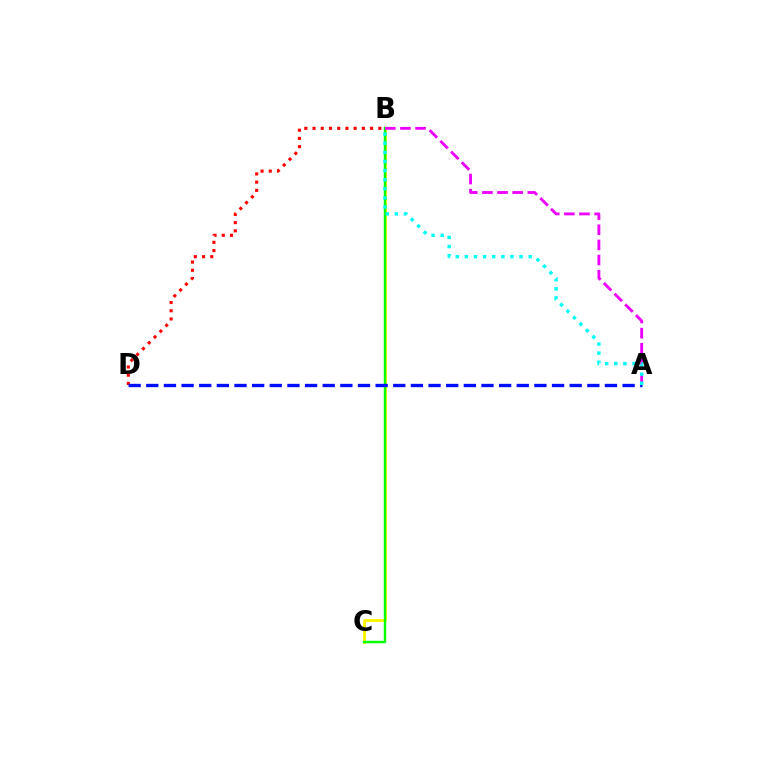{('B', 'D'): [{'color': '#ff0000', 'line_style': 'dotted', 'thickness': 2.23}], ('B', 'C'): [{'color': '#fcf500', 'line_style': 'solid', 'thickness': 2.1}, {'color': '#08ff00', 'line_style': 'solid', 'thickness': 1.75}], ('A', 'D'): [{'color': '#0010ff', 'line_style': 'dashed', 'thickness': 2.4}], ('A', 'B'): [{'color': '#ee00ff', 'line_style': 'dashed', 'thickness': 2.06}, {'color': '#00fff6', 'line_style': 'dotted', 'thickness': 2.48}]}